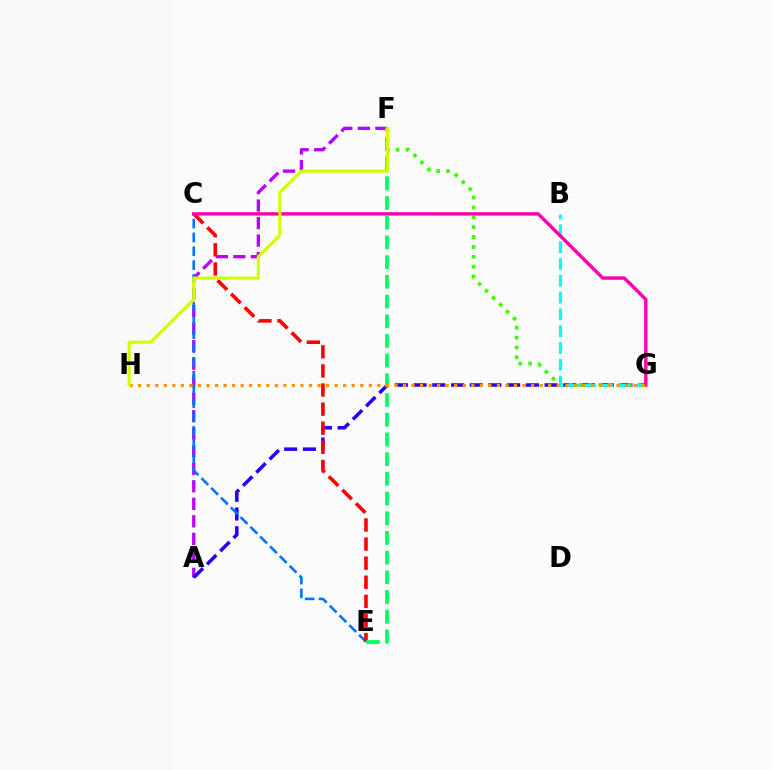{('A', 'F'): [{'color': '#b900ff', 'line_style': 'dashed', 'thickness': 2.38}], ('A', 'G'): [{'color': '#2500ff', 'line_style': 'dashed', 'thickness': 2.54}], ('C', 'E'): [{'color': '#0074ff', 'line_style': 'dashed', 'thickness': 1.88}, {'color': '#ff0000', 'line_style': 'dashed', 'thickness': 2.6}], ('F', 'G'): [{'color': '#3dff00', 'line_style': 'dotted', 'thickness': 2.68}], ('B', 'G'): [{'color': '#00fff6', 'line_style': 'dashed', 'thickness': 2.28}], ('C', 'G'): [{'color': '#ff00ac', 'line_style': 'solid', 'thickness': 2.46}], ('E', 'F'): [{'color': '#00ff5c', 'line_style': 'dashed', 'thickness': 2.68}], ('G', 'H'): [{'color': '#ff9400', 'line_style': 'dotted', 'thickness': 2.32}], ('F', 'H'): [{'color': '#d1ff00', 'line_style': 'solid', 'thickness': 2.24}]}